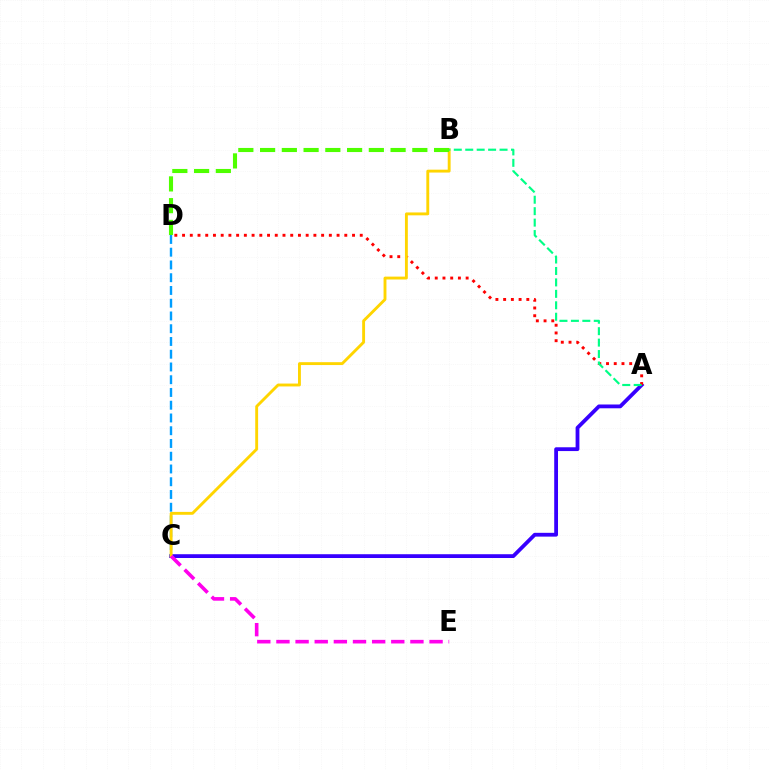{('A', 'C'): [{'color': '#3700ff', 'line_style': 'solid', 'thickness': 2.73}], ('C', 'D'): [{'color': '#009eff', 'line_style': 'dashed', 'thickness': 1.73}], ('A', 'D'): [{'color': '#ff0000', 'line_style': 'dotted', 'thickness': 2.1}], ('B', 'C'): [{'color': '#ffd500', 'line_style': 'solid', 'thickness': 2.07}], ('C', 'E'): [{'color': '#ff00ed', 'line_style': 'dashed', 'thickness': 2.6}], ('A', 'B'): [{'color': '#00ff86', 'line_style': 'dashed', 'thickness': 1.55}], ('B', 'D'): [{'color': '#4fff00', 'line_style': 'dashed', 'thickness': 2.95}]}